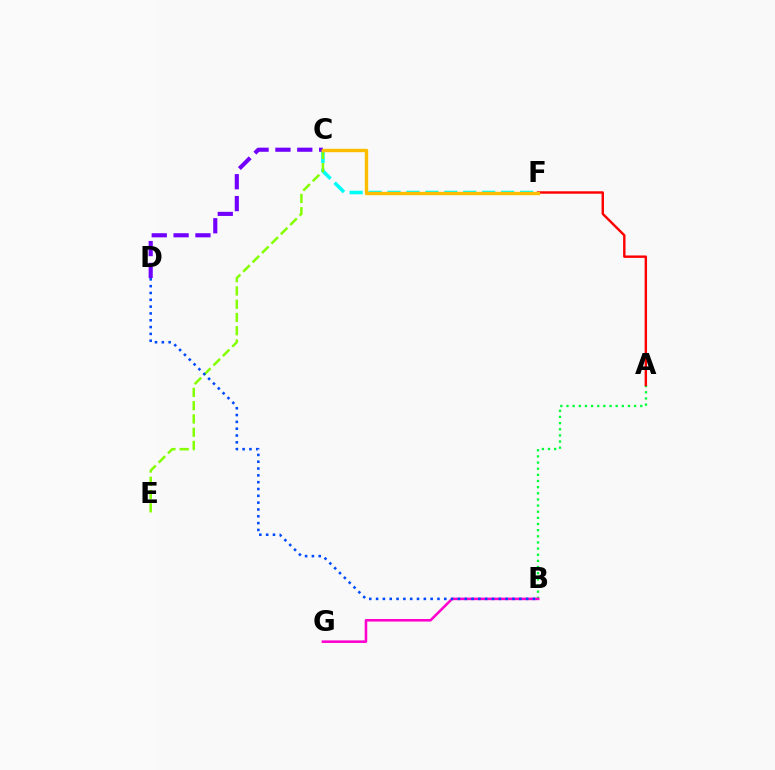{('A', 'B'): [{'color': '#00ff39', 'line_style': 'dotted', 'thickness': 1.67}], ('C', 'F'): [{'color': '#00fff6', 'line_style': 'dashed', 'thickness': 2.57}, {'color': '#ffbd00', 'line_style': 'solid', 'thickness': 2.43}], ('A', 'F'): [{'color': '#ff0000', 'line_style': 'solid', 'thickness': 1.74}], ('C', 'D'): [{'color': '#7200ff', 'line_style': 'dashed', 'thickness': 2.97}], ('B', 'G'): [{'color': '#ff00cf', 'line_style': 'solid', 'thickness': 1.85}], ('C', 'E'): [{'color': '#84ff00', 'line_style': 'dashed', 'thickness': 1.8}], ('B', 'D'): [{'color': '#004bff', 'line_style': 'dotted', 'thickness': 1.85}]}